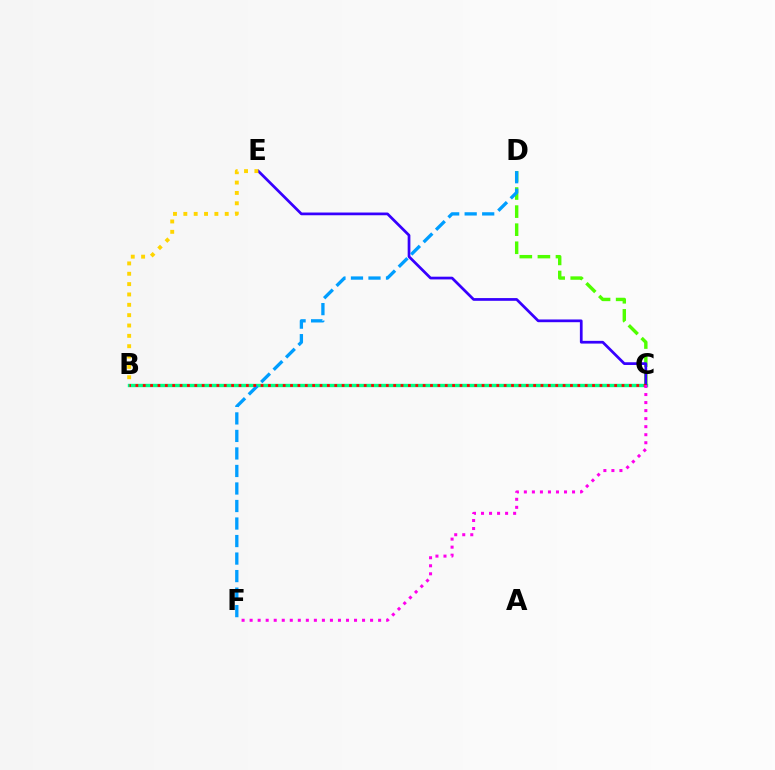{('C', 'D'): [{'color': '#4fff00', 'line_style': 'dashed', 'thickness': 2.46}], ('B', 'C'): [{'color': '#00ff86', 'line_style': 'solid', 'thickness': 2.42}, {'color': '#ff0000', 'line_style': 'dotted', 'thickness': 2.0}], ('C', 'E'): [{'color': '#3700ff', 'line_style': 'solid', 'thickness': 1.96}], ('D', 'F'): [{'color': '#009eff', 'line_style': 'dashed', 'thickness': 2.38}], ('B', 'E'): [{'color': '#ffd500', 'line_style': 'dotted', 'thickness': 2.81}], ('C', 'F'): [{'color': '#ff00ed', 'line_style': 'dotted', 'thickness': 2.18}]}